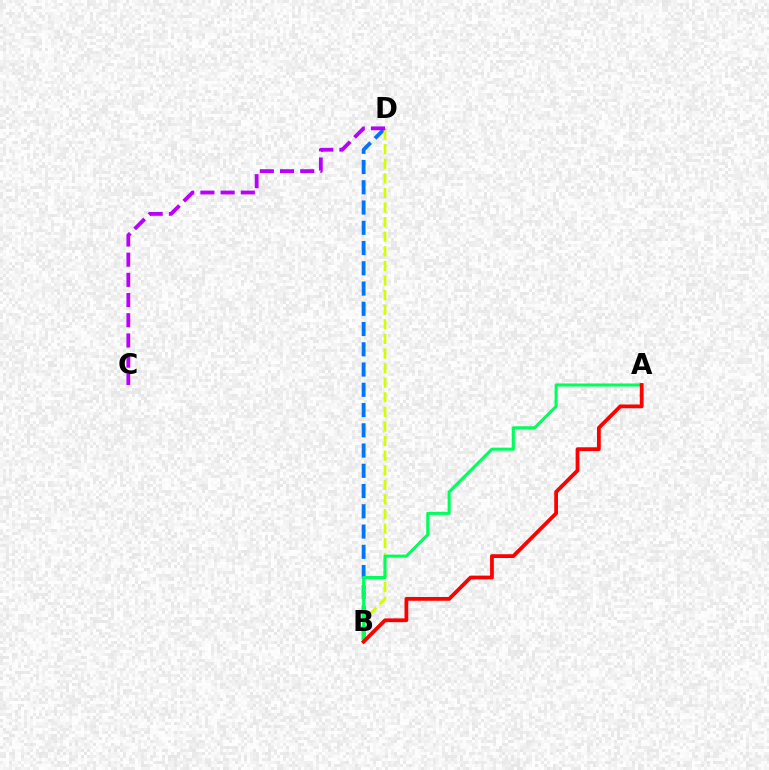{('B', 'D'): [{'color': '#0074ff', 'line_style': 'dashed', 'thickness': 2.75}, {'color': '#d1ff00', 'line_style': 'dashed', 'thickness': 1.98}], ('C', 'D'): [{'color': '#b900ff', 'line_style': 'dashed', 'thickness': 2.74}], ('A', 'B'): [{'color': '#00ff5c', 'line_style': 'solid', 'thickness': 2.2}, {'color': '#ff0000', 'line_style': 'solid', 'thickness': 2.72}]}